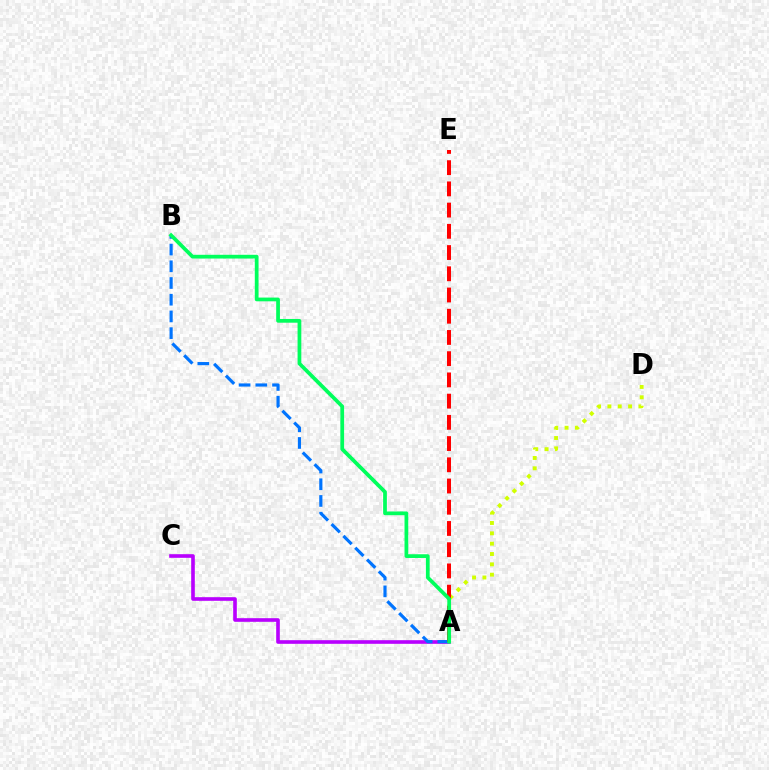{('A', 'D'): [{'color': '#d1ff00', 'line_style': 'dotted', 'thickness': 2.81}], ('A', 'C'): [{'color': '#b900ff', 'line_style': 'solid', 'thickness': 2.61}], ('A', 'B'): [{'color': '#0074ff', 'line_style': 'dashed', 'thickness': 2.27}, {'color': '#00ff5c', 'line_style': 'solid', 'thickness': 2.69}], ('A', 'E'): [{'color': '#ff0000', 'line_style': 'dashed', 'thickness': 2.88}]}